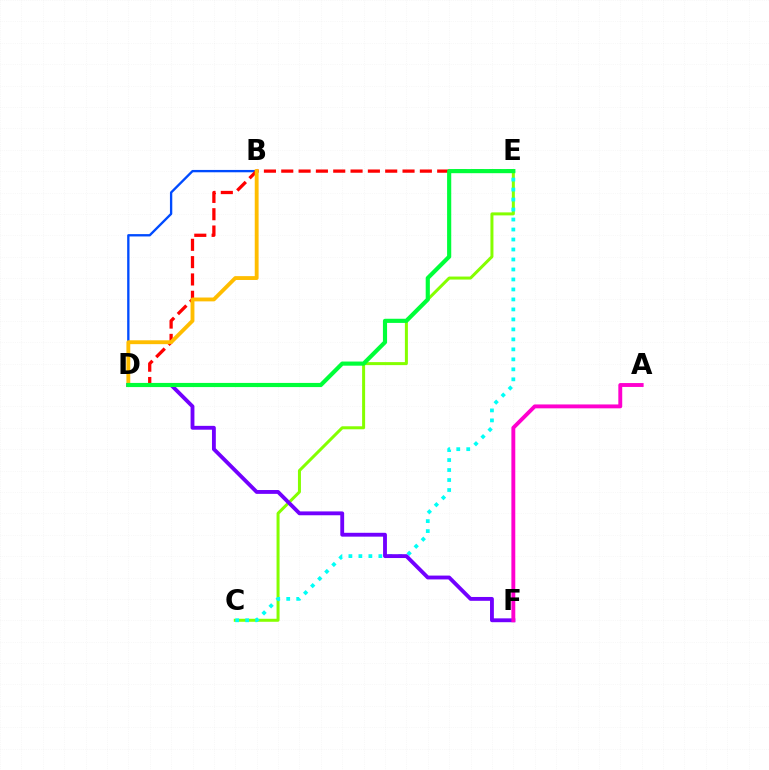{('B', 'D'): [{'color': '#004bff', 'line_style': 'solid', 'thickness': 1.69}, {'color': '#ffbd00', 'line_style': 'solid', 'thickness': 2.77}], ('C', 'E'): [{'color': '#84ff00', 'line_style': 'solid', 'thickness': 2.16}, {'color': '#00fff6', 'line_style': 'dotted', 'thickness': 2.71}], ('D', 'E'): [{'color': '#ff0000', 'line_style': 'dashed', 'thickness': 2.35}, {'color': '#00ff39', 'line_style': 'solid', 'thickness': 2.98}], ('D', 'F'): [{'color': '#7200ff', 'line_style': 'solid', 'thickness': 2.77}], ('A', 'F'): [{'color': '#ff00cf', 'line_style': 'solid', 'thickness': 2.8}]}